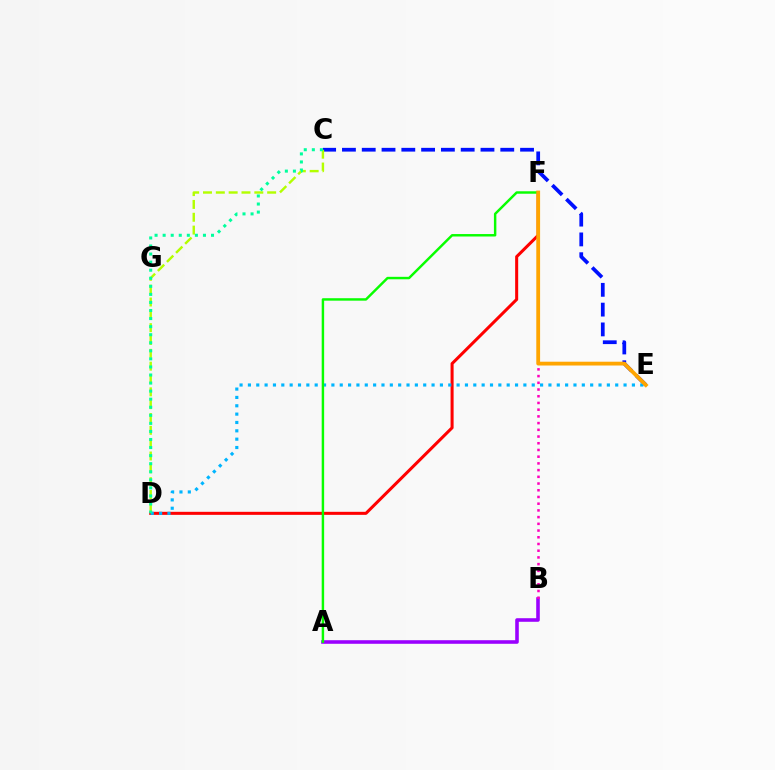{('A', 'B'): [{'color': '#9b00ff', 'line_style': 'solid', 'thickness': 2.58}], ('C', 'E'): [{'color': '#0010ff', 'line_style': 'dashed', 'thickness': 2.69}], ('C', 'D'): [{'color': '#b3ff00', 'line_style': 'dashed', 'thickness': 1.74}, {'color': '#00ff9d', 'line_style': 'dotted', 'thickness': 2.19}], ('D', 'F'): [{'color': '#ff0000', 'line_style': 'solid', 'thickness': 2.18}], ('D', 'E'): [{'color': '#00b5ff', 'line_style': 'dotted', 'thickness': 2.27}], ('B', 'F'): [{'color': '#ff00bd', 'line_style': 'dotted', 'thickness': 1.82}], ('A', 'F'): [{'color': '#08ff00', 'line_style': 'solid', 'thickness': 1.77}], ('E', 'F'): [{'color': '#ffa500', 'line_style': 'solid', 'thickness': 2.74}]}